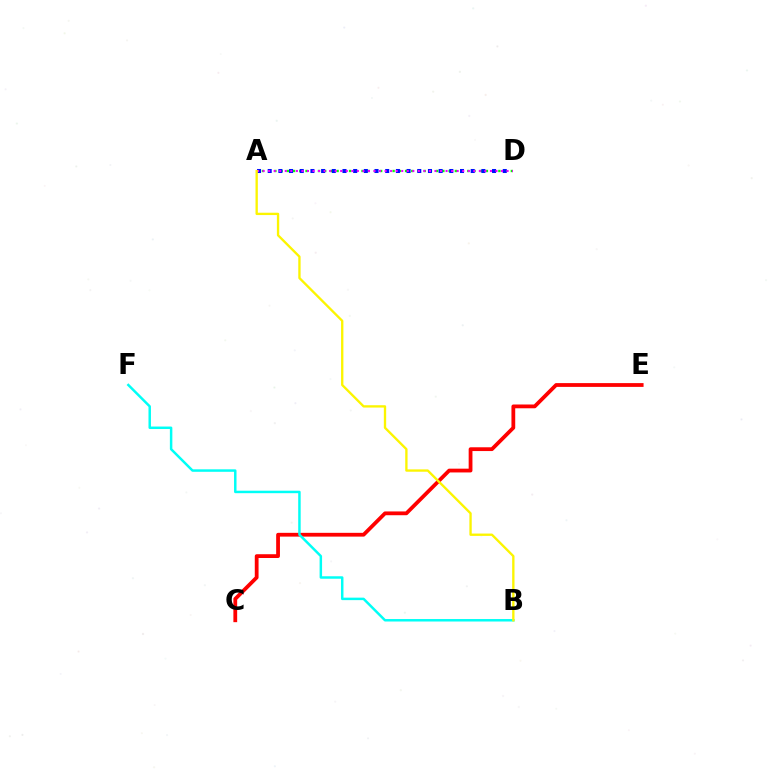{('A', 'D'): [{'color': '#08ff00', 'line_style': 'dotted', 'thickness': 1.69}, {'color': '#0010ff', 'line_style': 'dotted', 'thickness': 2.9}, {'color': '#ee00ff', 'line_style': 'dotted', 'thickness': 1.51}], ('C', 'E'): [{'color': '#ff0000', 'line_style': 'solid', 'thickness': 2.72}], ('B', 'F'): [{'color': '#00fff6', 'line_style': 'solid', 'thickness': 1.79}], ('A', 'B'): [{'color': '#fcf500', 'line_style': 'solid', 'thickness': 1.68}]}